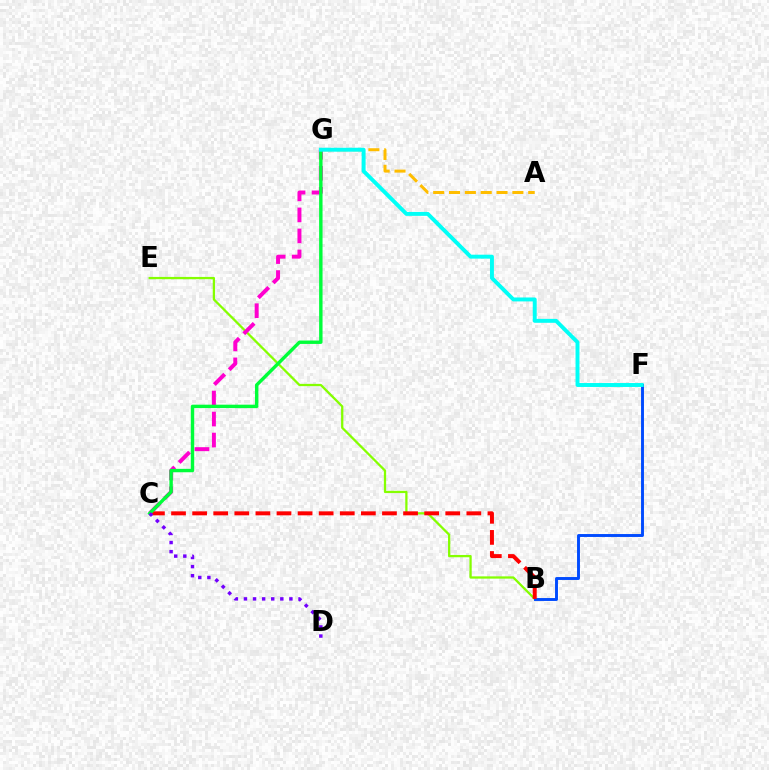{('B', 'E'): [{'color': '#84ff00', 'line_style': 'solid', 'thickness': 1.63}], ('B', 'F'): [{'color': '#004bff', 'line_style': 'solid', 'thickness': 2.1}], ('A', 'G'): [{'color': '#ffbd00', 'line_style': 'dashed', 'thickness': 2.15}], ('C', 'G'): [{'color': '#ff00cf', 'line_style': 'dashed', 'thickness': 2.85}, {'color': '#00ff39', 'line_style': 'solid', 'thickness': 2.45}], ('B', 'C'): [{'color': '#ff0000', 'line_style': 'dashed', 'thickness': 2.87}], ('C', 'D'): [{'color': '#7200ff', 'line_style': 'dotted', 'thickness': 2.47}], ('F', 'G'): [{'color': '#00fff6', 'line_style': 'solid', 'thickness': 2.83}]}